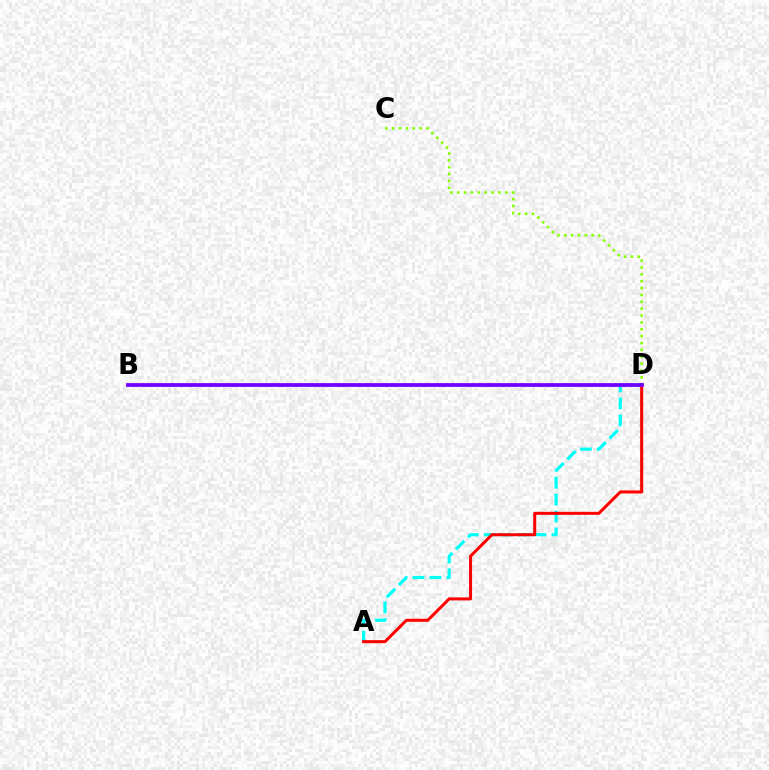{('C', 'D'): [{'color': '#84ff00', 'line_style': 'dotted', 'thickness': 1.87}], ('A', 'D'): [{'color': '#00fff6', 'line_style': 'dashed', 'thickness': 2.3}, {'color': '#ff0000', 'line_style': 'solid', 'thickness': 2.18}], ('B', 'D'): [{'color': '#7200ff', 'line_style': 'solid', 'thickness': 2.7}]}